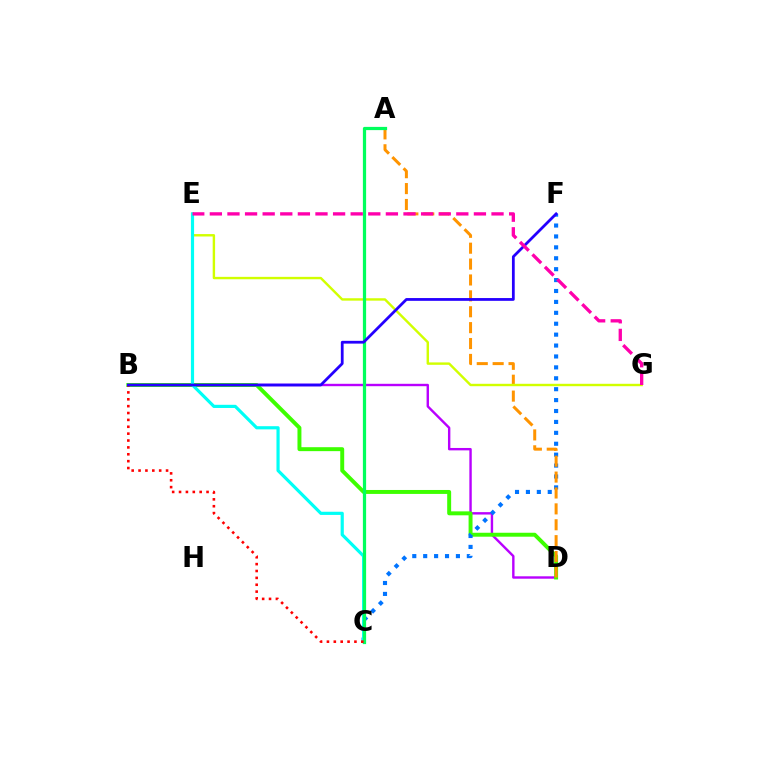{('B', 'D'): [{'color': '#b900ff', 'line_style': 'solid', 'thickness': 1.73}, {'color': '#3dff00', 'line_style': 'solid', 'thickness': 2.84}], ('C', 'F'): [{'color': '#0074ff', 'line_style': 'dotted', 'thickness': 2.96}], ('A', 'D'): [{'color': '#ff9400', 'line_style': 'dashed', 'thickness': 2.16}], ('E', 'G'): [{'color': '#d1ff00', 'line_style': 'solid', 'thickness': 1.73}, {'color': '#ff00ac', 'line_style': 'dashed', 'thickness': 2.39}], ('C', 'E'): [{'color': '#00fff6', 'line_style': 'solid', 'thickness': 2.29}], ('A', 'C'): [{'color': '#00ff5c', 'line_style': 'solid', 'thickness': 2.32}], ('B', 'C'): [{'color': '#ff0000', 'line_style': 'dotted', 'thickness': 1.87}], ('B', 'F'): [{'color': '#2500ff', 'line_style': 'solid', 'thickness': 2.0}]}